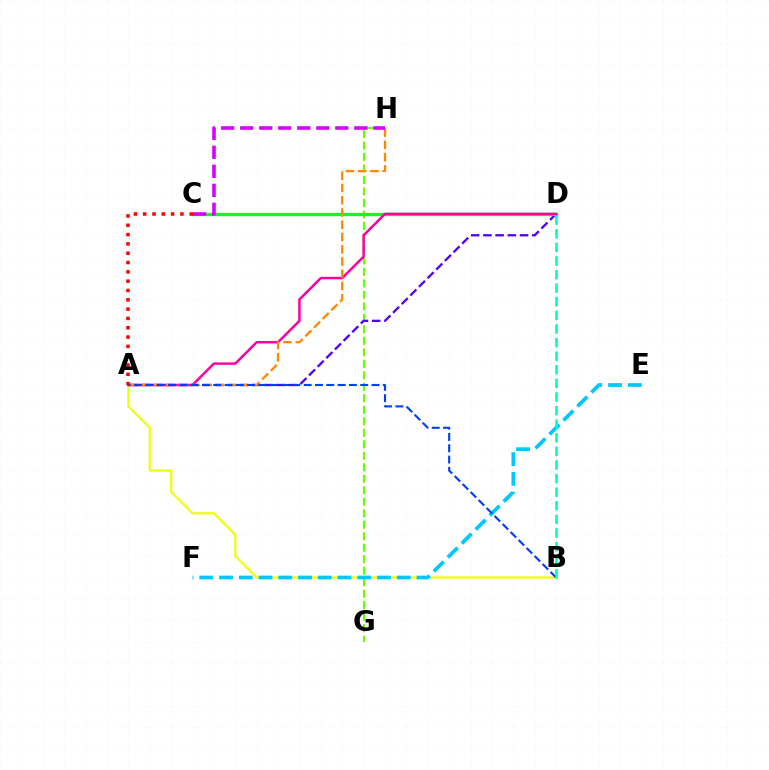{('G', 'H'): [{'color': '#66ff00', 'line_style': 'dashed', 'thickness': 1.56}], ('A', 'B'): [{'color': '#eeff00', 'line_style': 'solid', 'thickness': 1.55}, {'color': '#003fff', 'line_style': 'dashed', 'thickness': 1.54}], ('E', 'F'): [{'color': '#00c7ff', 'line_style': 'dashed', 'thickness': 2.68}], ('A', 'D'): [{'color': '#4f00ff', 'line_style': 'dashed', 'thickness': 1.66}, {'color': '#ff00a0', 'line_style': 'solid', 'thickness': 1.79}], ('C', 'D'): [{'color': '#00ff27', 'line_style': 'solid', 'thickness': 2.4}], ('A', 'H'): [{'color': '#ff8800', 'line_style': 'dashed', 'thickness': 1.67}], ('C', 'H'): [{'color': '#d600ff', 'line_style': 'dashed', 'thickness': 2.58}], ('B', 'D'): [{'color': '#00ffaf', 'line_style': 'dashed', 'thickness': 1.85}], ('A', 'C'): [{'color': '#ff0000', 'line_style': 'dotted', 'thickness': 2.53}]}